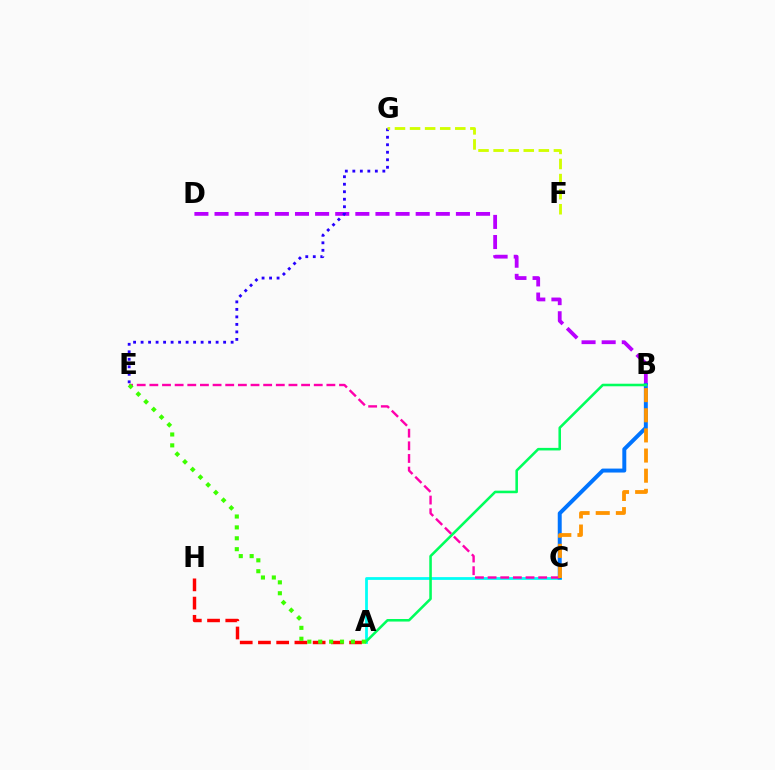{('A', 'C'): [{'color': '#00fff6', 'line_style': 'solid', 'thickness': 2.0}], ('B', 'D'): [{'color': '#b900ff', 'line_style': 'dashed', 'thickness': 2.73}], ('E', 'G'): [{'color': '#2500ff', 'line_style': 'dotted', 'thickness': 2.04}], ('B', 'C'): [{'color': '#0074ff', 'line_style': 'solid', 'thickness': 2.85}, {'color': '#ff9400', 'line_style': 'dashed', 'thickness': 2.74}], ('F', 'G'): [{'color': '#d1ff00', 'line_style': 'dashed', 'thickness': 2.05}], ('A', 'B'): [{'color': '#00ff5c', 'line_style': 'solid', 'thickness': 1.85}], ('A', 'H'): [{'color': '#ff0000', 'line_style': 'dashed', 'thickness': 2.48}], ('C', 'E'): [{'color': '#ff00ac', 'line_style': 'dashed', 'thickness': 1.72}], ('A', 'E'): [{'color': '#3dff00', 'line_style': 'dotted', 'thickness': 2.96}]}